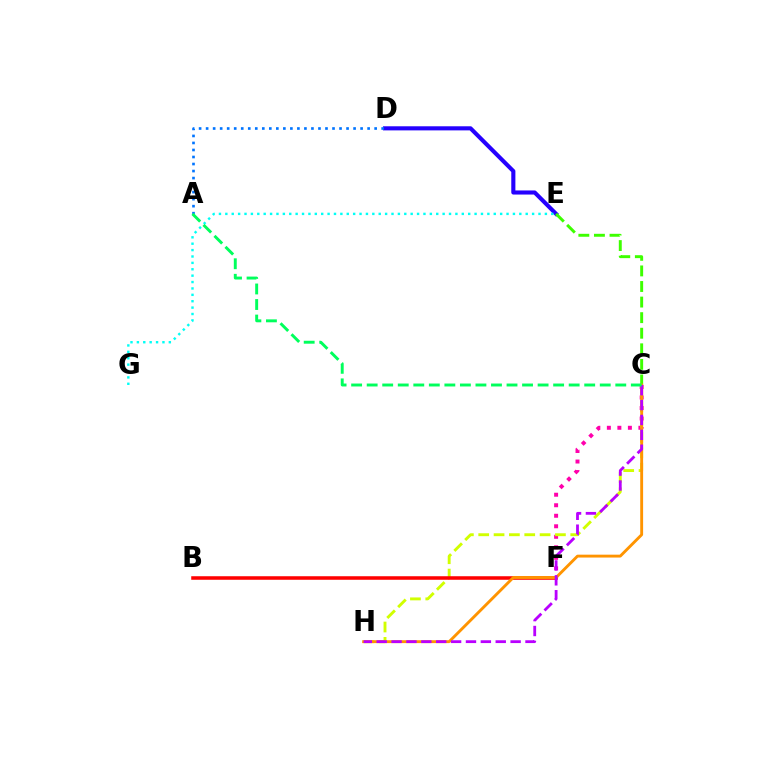{('D', 'E'): [{'color': '#2500ff', 'line_style': 'solid', 'thickness': 2.96}], ('E', 'G'): [{'color': '#00fff6', 'line_style': 'dotted', 'thickness': 1.74}], ('A', 'D'): [{'color': '#0074ff', 'line_style': 'dotted', 'thickness': 1.91}], ('C', 'F'): [{'color': '#ff00ac', 'line_style': 'dotted', 'thickness': 2.86}], ('C', 'H'): [{'color': '#d1ff00', 'line_style': 'dashed', 'thickness': 2.08}, {'color': '#ff9400', 'line_style': 'solid', 'thickness': 2.07}, {'color': '#b900ff', 'line_style': 'dashed', 'thickness': 2.02}], ('C', 'E'): [{'color': '#3dff00', 'line_style': 'dashed', 'thickness': 2.12}], ('B', 'F'): [{'color': '#ff0000', 'line_style': 'solid', 'thickness': 2.55}], ('A', 'C'): [{'color': '#00ff5c', 'line_style': 'dashed', 'thickness': 2.11}]}